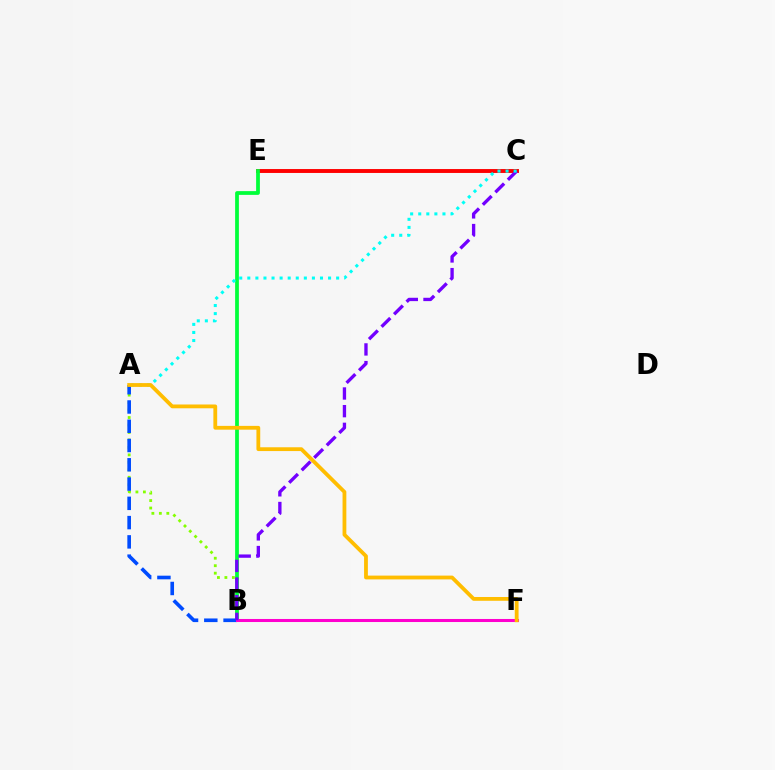{('C', 'E'): [{'color': '#ff0000', 'line_style': 'solid', 'thickness': 2.81}], ('A', 'B'): [{'color': '#84ff00', 'line_style': 'dotted', 'thickness': 2.03}, {'color': '#004bff', 'line_style': 'dashed', 'thickness': 2.62}], ('B', 'E'): [{'color': '#00ff39', 'line_style': 'solid', 'thickness': 2.7}], ('B', 'F'): [{'color': '#ff00cf', 'line_style': 'solid', 'thickness': 2.19}], ('B', 'C'): [{'color': '#7200ff', 'line_style': 'dashed', 'thickness': 2.4}], ('A', 'C'): [{'color': '#00fff6', 'line_style': 'dotted', 'thickness': 2.19}], ('A', 'F'): [{'color': '#ffbd00', 'line_style': 'solid', 'thickness': 2.73}]}